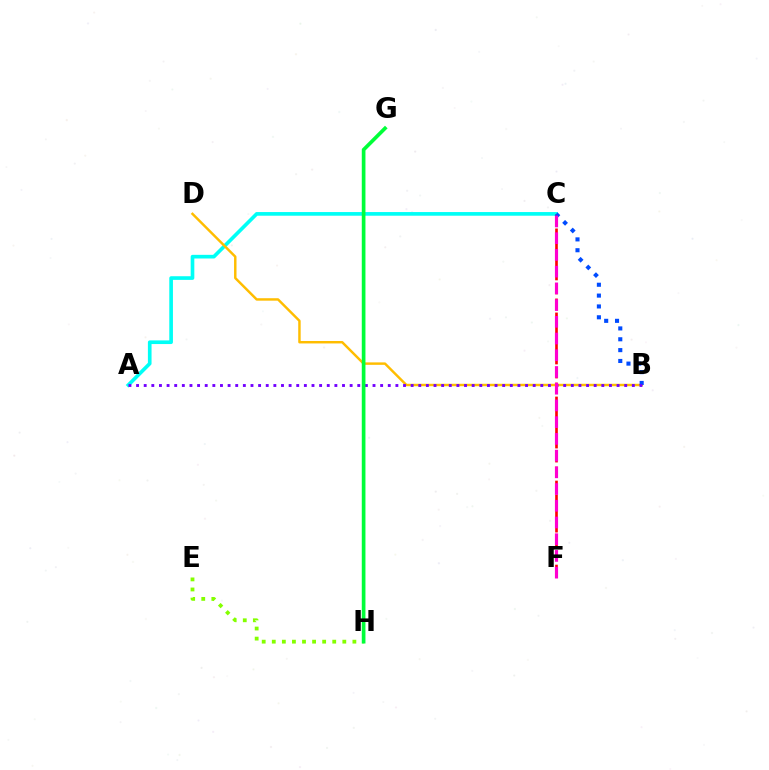{('A', 'C'): [{'color': '#00fff6', 'line_style': 'solid', 'thickness': 2.63}], ('B', 'D'): [{'color': '#ffbd00', 'line_style': 'solid', 'thickness': 1.77}], ('E', 'H'): [{'color': '#84ff00', 'line_style': 'dotted', 'thickness': 2.74}], ('C', 'F'): [{'color': '#ff0000', 'line_style': 'dashed', 'thickness': 1.9}, {'color': '#ff00cf', 'line_style': 'dashed', 'thickness': 2.27}], ('B', 'C'): [{'color': '#004bff', 'line_style': 'dotted', 'thickness': 2.95}], ('A', 'B'): [{'color': '#7200ff', 'line_style': 'dotted', 'thickness': 2.07}], ('G', 'H'): [{'color': '#00ff39', 'line_style': 'solid', 'thickness': 2.65}]}